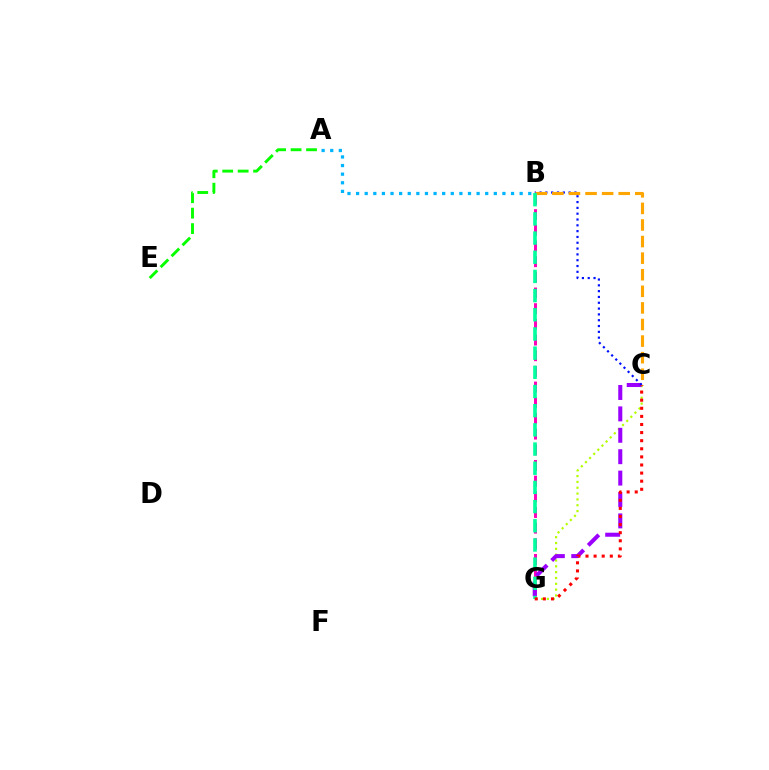{('A', 'E'): [{'color': '#08ff00', 'line_style': 'dashed', 'thickness': 2.1}], ('C', 'G'): [{'color': '#b3ff00', 'line_style': 'dotted', 'thickness': 1.58}, {'color': '#9b00ff', 'line_style': 'dashed', 'thickness': 2.91}, {'color': '#ff0000', 'line_style': 'dotted', 'thickness': 2.2}], ('B', 'G'): [{'color': '#ff00bd', 'line_style': 'dashed', 'thickness': 2.13}, {'color': '#00ff9d', 'line_style': 'dashed', 'thickness': 2.61}], ('A', 'B'): [{'color': '#00b5ff', 'line_style': 'dotted', 'thickness': 2.34}], ('B', 'C'): [{'color': '#0010ff', 'line_style': 'dotted', 'thickness': 1.58}, {'color': '#ffa500', 'line_style': 'dashed', 'thickness': 2.25}]}